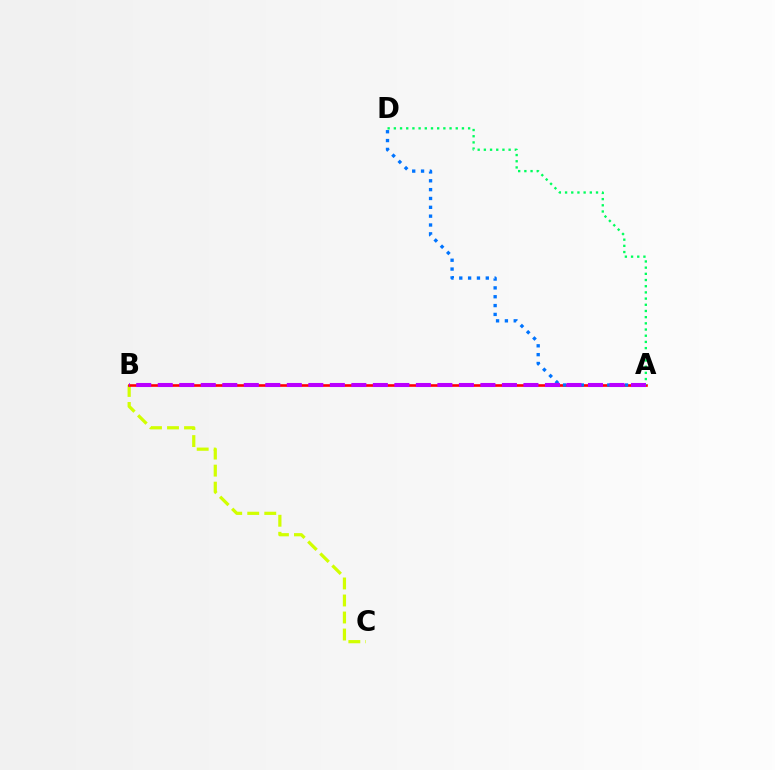{('B', 'C'): [{'color': '#d1ff00', 'line_style': 'dashed', 'thickness': 2.31}], ('A', 'B'): [{'color': '#ff0000', 'line_style': 'solid', 'thickness': 1.88}, {'color': '#b900ff', 'line_style': 'dashed', 'thickness': 2.92}], ('A', 'D'): [{'color': '#0074ff', 'line_style': 'dotted', 'thickness': 2.4}, {'color': '#00ff5c', 'line_style': 'dotted', 'thickness': 1.68}]}